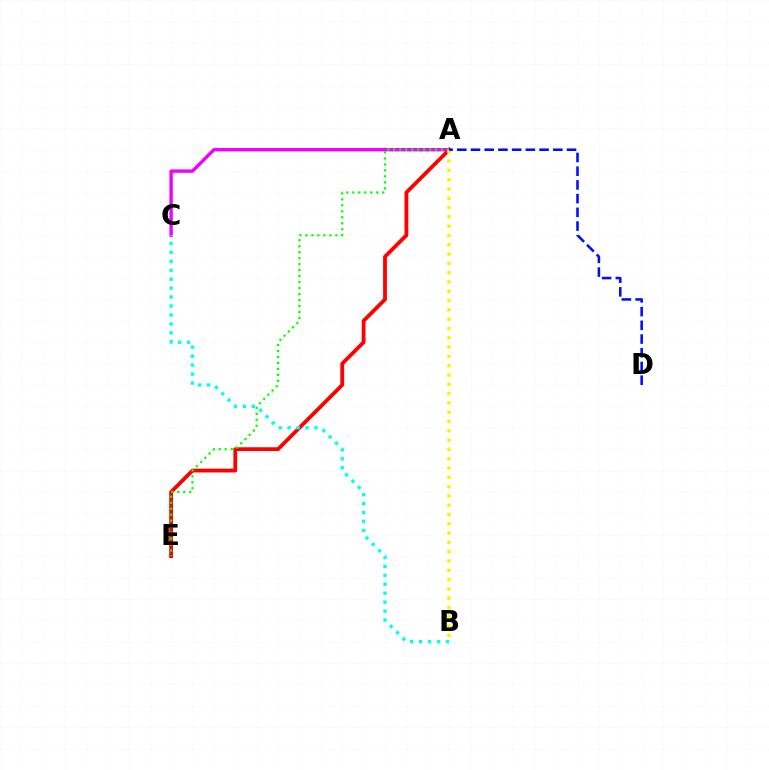{('A', 'E'): [{'color': '#ff0000', 'line_style': 'solid', 'thickness': 2.74}, {'color': '#08ff00', 'line_style': 'dotted', 'thickness': 1.62}], ('A', 'C'): [{'color': '#ee00ff', 'line_style': 'solid', 'thickness': 2.42}], ('B', 'C'): [{'color': '#00fff6', 'line_style': 'dotted', 'thickness': 2.43}], ('A', 'B'): [{'color': '#fcf500', 'line_style': 'dotted', 'thickness': 2.53}], ('A', 'D'): [{'color': '#0010ff', 'line_style': 'dashed', 'thickness': 1.86}]}